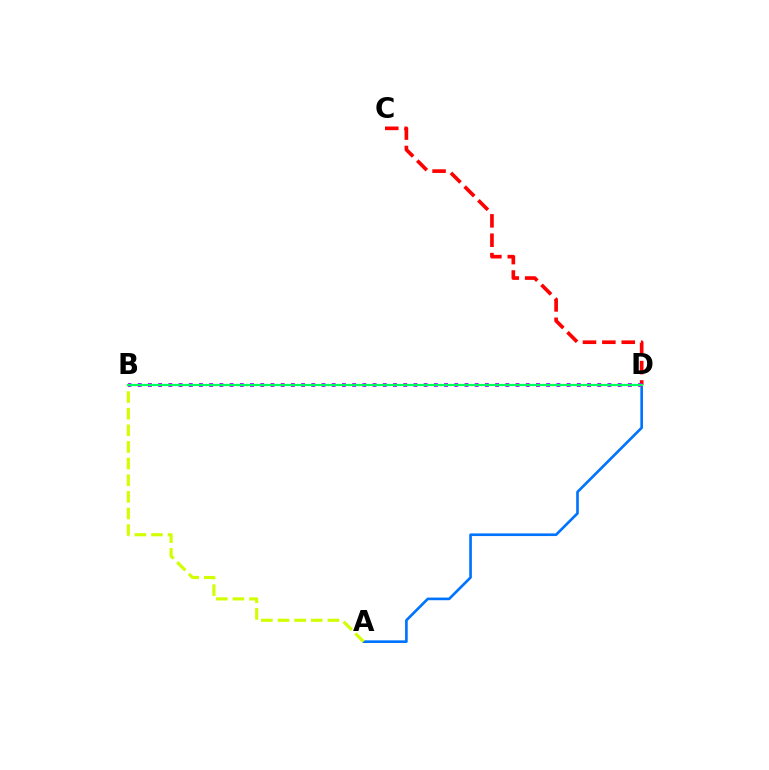{('A', 'D'): [{'color': '#0074ff', 'line_style': 'solid', 'thickness': 1.91}], ('C', 'D'): [{'color': '#ff0000', 'line_style': 'dashed', 'thickness': 2.63}], ('A', 'B'): [{'color': '#d1ff00', 'line_style': 'dashed', 'thickness': 2.26}], ('B', 'D'): [{'color': '#b900ff', 'line_style': 'dotted', 'thickness': 2.77}, {'color': '#00ff5c', 'line_style': 'solid', 'thickness': 1.59}]}